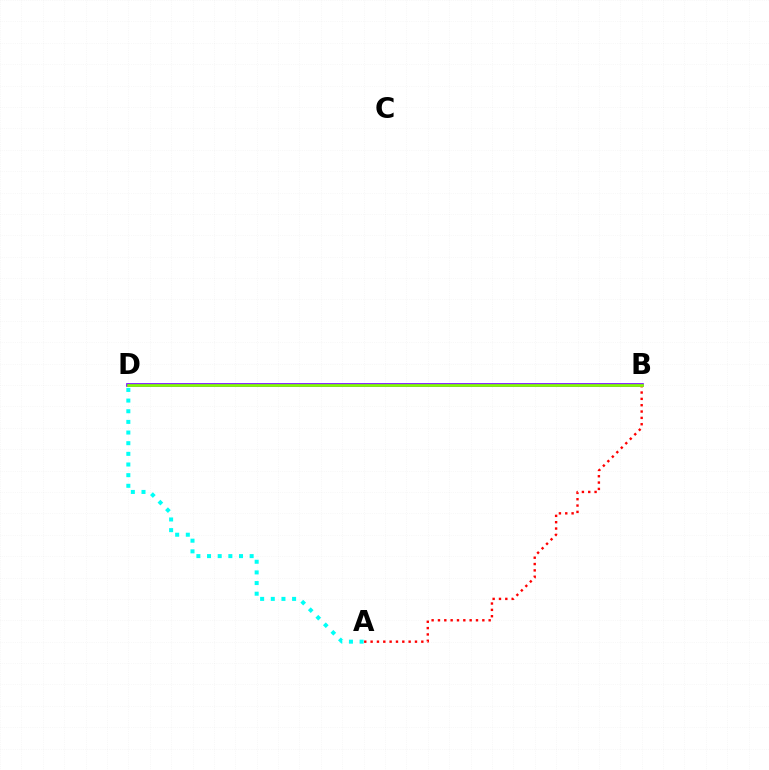{('B', 'D'): [{'color': '#7200ff', 'line_style': 'solid', 'thickness': 2.63}, {'color': '#84ff00', 'line_style': 'solid', 'thickness': 1.95}], ('A', 'D'): [{'color': '#00fff6', 'line_style': 'dotted', 'thickness': 2.89}], ('A', 'B'): [{'color': '#ff0000', 'line_style': 'dotted', 'thickness': 1.72}]}